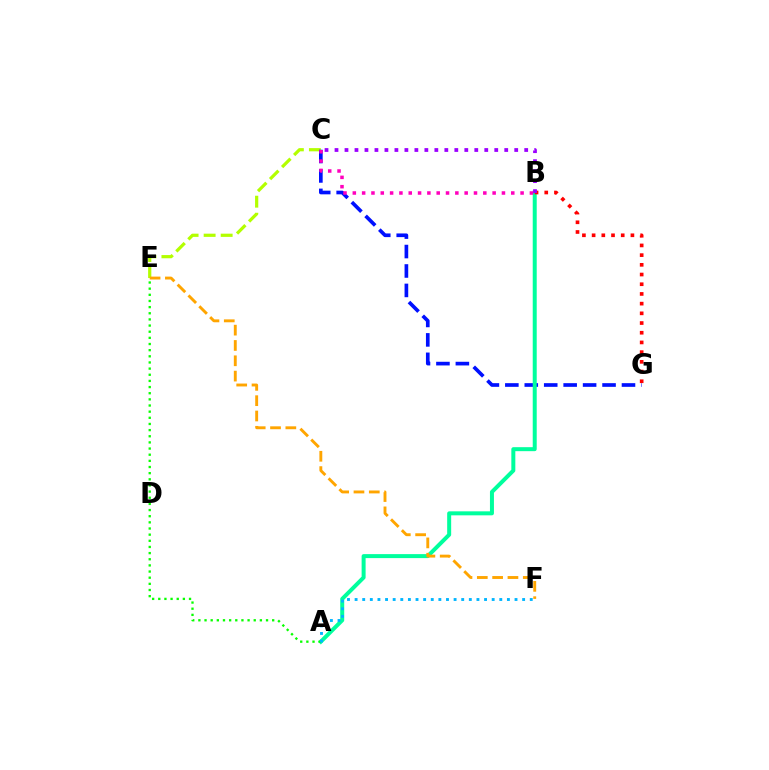{('C', 'E'): [{'color': '#b3ff00', 'line_style': 'dashed', 'thickness': 2.31}], ('C', 'G'): [{'color': '#0010ff', 'line_style': 'dashed', 'thickness': 2.64}], ('A', 'B'): [{'color': '#00ff9d', 'line_style': 'solid', 'thickness': 2.87}], ('A', 'E'): [{'color': '#08ff00', 'line_style': 'dotted', 'thickness': 1.67}], ('B', 'G'): [{'color': '#ff0000', 'line_style': 'dotted', 'thickness': 2.64}], ('B', 'C'): [{'color': '#9b00ff', 'line_style': 'dotted', 'thickness': 2.71}, {'color': '#ff00bd', 'line_style': 'dotted', 'thickness': 2.53}], ('E', 'F'): [{'color': '#ffa500', 'line_style': 'dashed', 'thickness': 2.08}], ('A', 'F'): [{'color': '#00b5ff', 'line_style': 'dotted', 'thickness': 2.07}]}